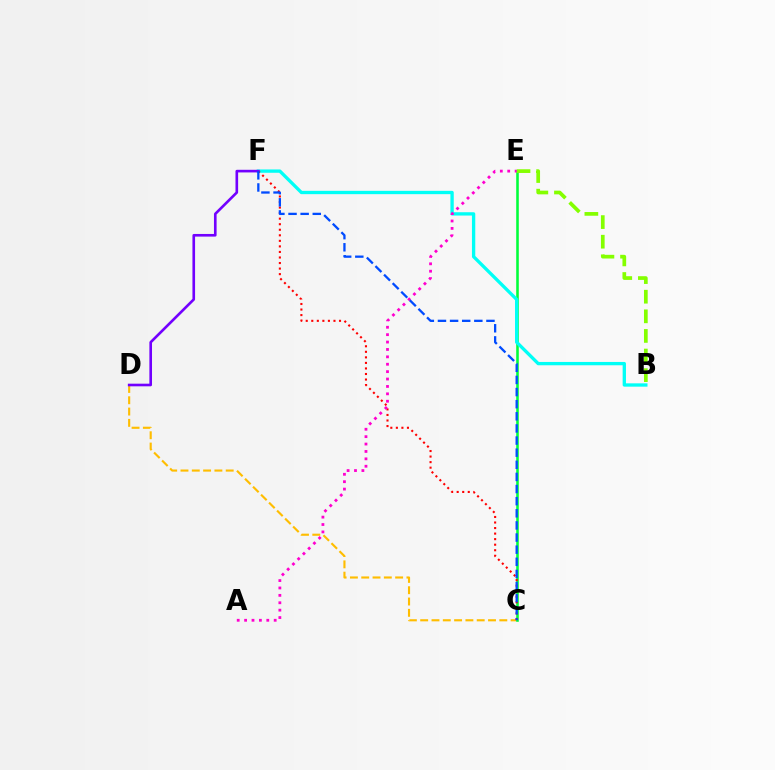{('C', 'D'): [{'color': '#ffbd00', 'line_style': 'dashed', 'thickness': 1.54}], ('C', 'E'): [{'color': '#00ff39', 'line_style': 'solid', 'thickness': 1.86}], ('B', 'F'): [{'color': '#00fff6', 'line_style': 'solid', 'thickness': 2.39}], ('C', 'F'): [{'color': '#ff0000', 'line_style': 'dotted', 'thickness': 1.51}, {'color': '#004bff', 'line_style': 'dashed', 'thickness': 1.65}], ('B', 'E'): [{'color': '#84ff00', 'line_style': 'dashed', 'thickness': 2.66}], ('A', 'E'): [{'color': '#ff00cf', 'line_style': 'dotted', 'thickness': 2.01}], ('D', 'F'): [{'color': '#7200ff', 'line_style': 'solid', 'thickness': 1.9}]}